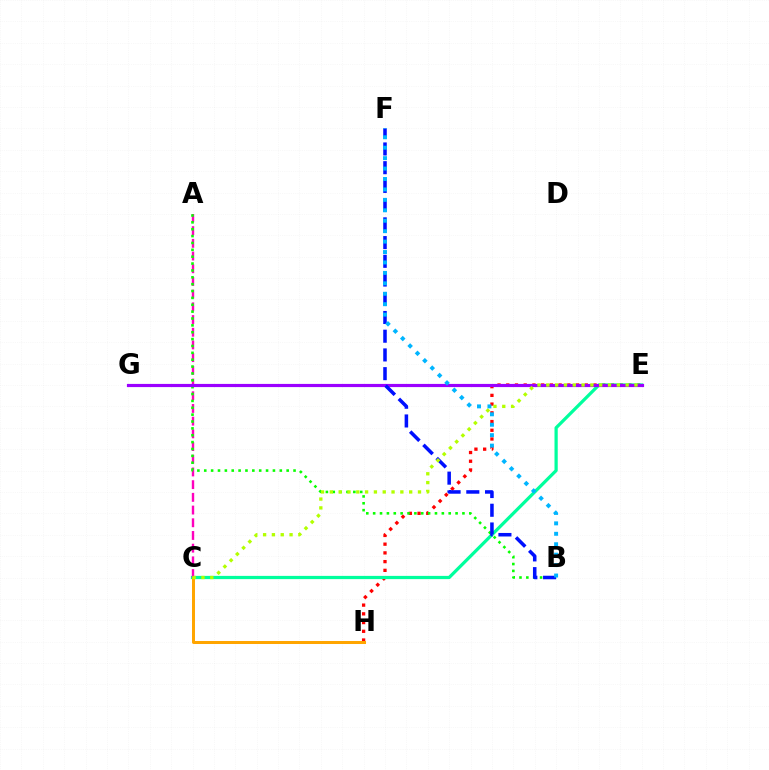{('E', 'H'): [{'color': '#ff0000', 'line_style': 'dotted', 'thickness': 2.37}], ('C', 'E'): [{'color': '#00ff9d', 'line_style': 'solid', 'thickness': 2.32}, {'color': '#b3ff00', 'line_style': 'dotted', 'thickness': 2.4}], ('A', 'C'): [{'color': '#ff00bd', 'line_style': 'dashed', 'thickness': 1.73}], ('A', 'B'): [{'color': '#08ff00', 'line_style': 'dotted', 'thickness': 1.87}], ('C', 'H'): [{'color': '#ffa500', 'line_style': 'solid', 'thickness': 2.16}], ('E', 'G'): [{'color': '#9b00ff', 'line_style': 'solid', 'thickness': 2.28}], ('B', 'F'): [{'color': '#0010ff', 'line_style': 'dashed', 'thickness': 2.54}, {'color': '#00b5ff', 'line_style': 'dotted', 'thickness': 2.83}]}